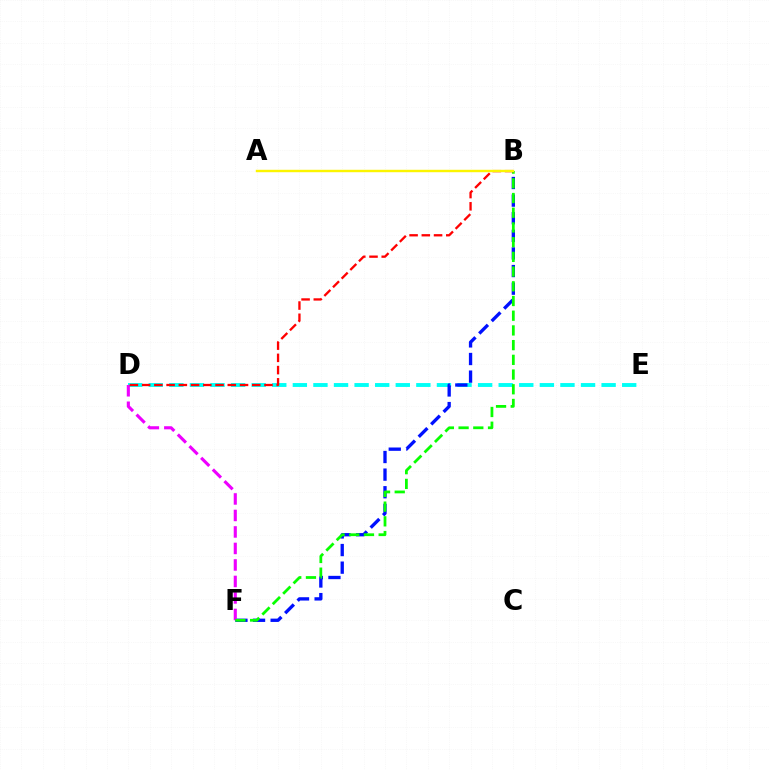{('D', 'E'): [{'color': '#00fff6', 'line_style': 'dashed', 'thickness': 2.8}], ('B', 'F'): [{'color': '#0010ff', 'line_style': 'dashed', 'thickness': 2.39}, {'color': '#08ff00', 'line_style': 'dashed', 'thickness': 2.0}], ('D', 'F'): [{'color': '#ee00ff', 'line_style': 'dashed', 'thickness': 2.24}], ('B', 'D'): [{'color': '#ff0000', 'line_style': 'dashed', 'thickness': 1.66}], ('A', 'B'): [{'color': '#fcf500', 'line_style': 'solid', 'thickness': 1.75}]}